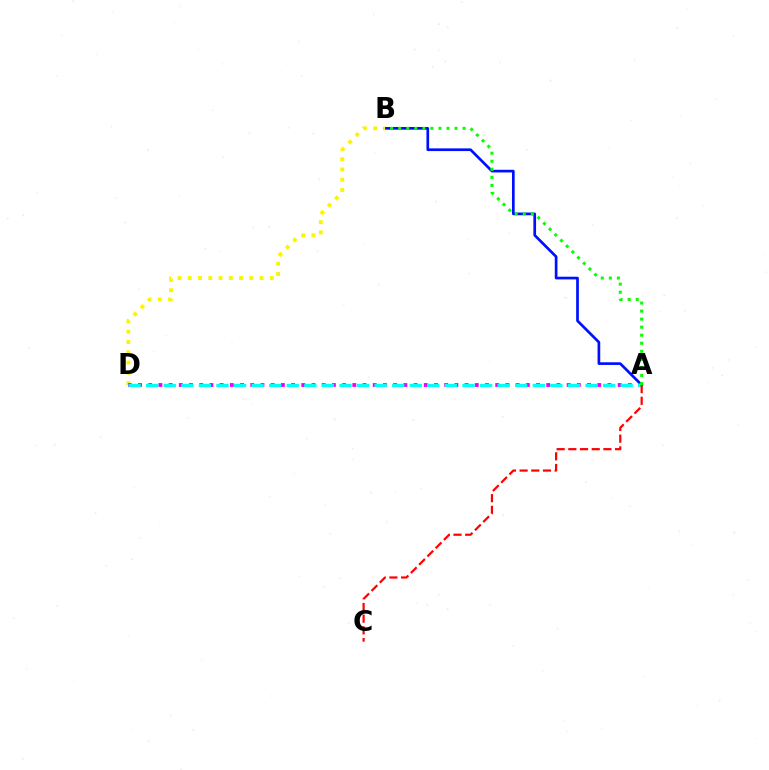{('A', 'B'): [{'color': '#0010ff', 'line_style': 'solid', 'thickness': 1.94}, {'color': '#08ff00', 'line_style': 'dotted', 'thickness': 2.19}], ('B', 'D'): [{'color': '#fcf500', 'line_style': 'dotted', 'thickness': 2.79}], ('A', 'D'): [{'color': '#ee00ff', 'line_style': 'dotted', 'thickness': 2.77}, {'color': '#00fff6', 'line_style': 'dashed', 'thickness': 2.39}], ('A', 'C'): [{'color': '#ff0000', 'line_style': 'dashed', 'thickness': 1.59}]}